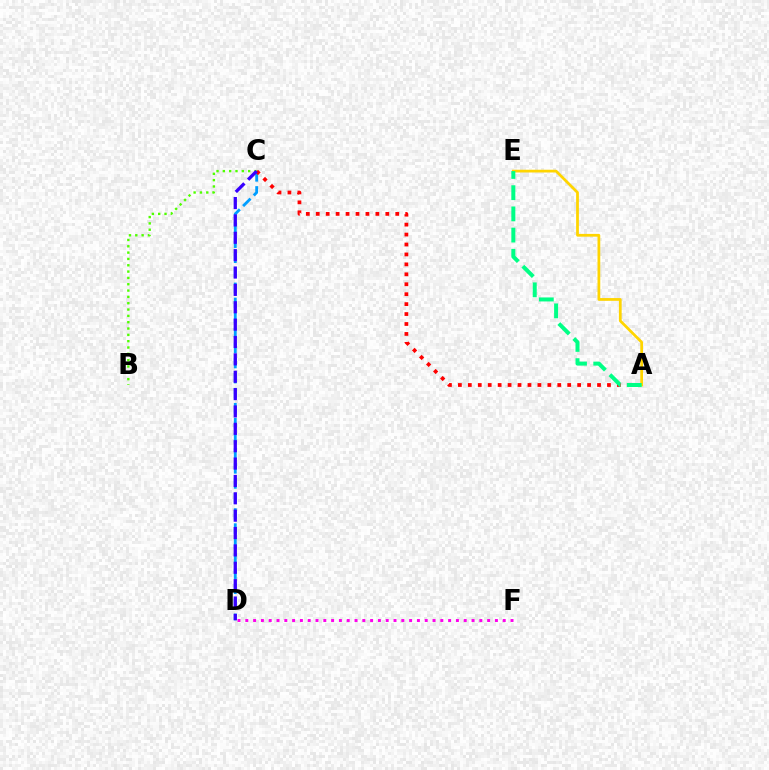{('C', 'D'): [{'color': '#009eff', 'line_style': 'dashed', 'thickness': 2.04}, {'color': '#3700ff', 'line_style': 'dashed', 'thickness': 2.36}], ('A', 'C'): [{'color': '#ff0000', 'line_style': 'dotted', 'thickness': 2.7}], ('B', 'C'): [{'color': '#4fff00', 'line_style': 'dotted', 'thickness': 1.72}], ('D', 'F'): [{'color': '#ff00ed', 'line_style': 'dotted', 'thickness': 2.12}], ('A', 'E'): [{'color': '#ffd500', 'line_style': 'solid', 'thickness': 1.99}, {'color': '#00ff86', 'line_style': 'dashed', 'thickness': 2.88}]}